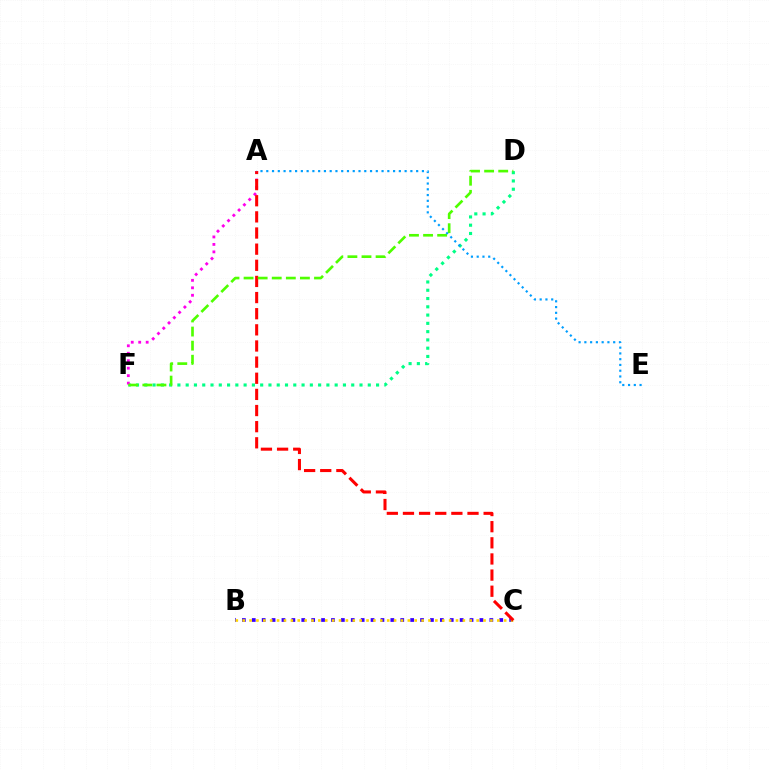{('D', 'F'): [{'color': '#00ff86', 'line_style': 'dotted', 'thickness': 2.25}, {'color': '#4fff00', 'line_style': 'dashed', 'thickness': 1.91}], ('B', 'C'): [{'color': '#3700ff', 'line_style': 'dotted', 'thickness': 2.69}, {'color': '#ffd500', 'line_style': 'dotted', 'thickness': 1.87}], ('A', 'F'): [{'color': '#ff00ed', 'line_style': 'dotted', 'thickness': 2.03}], ('A', 'C'): [{'color': '#ff0000', 'line_style': 'dashed', 'thickness': 2.19}], ('A', 'E'): [{'color': '#009eff', 'line_style': 'dotted', 'thickness': 1.57}]}